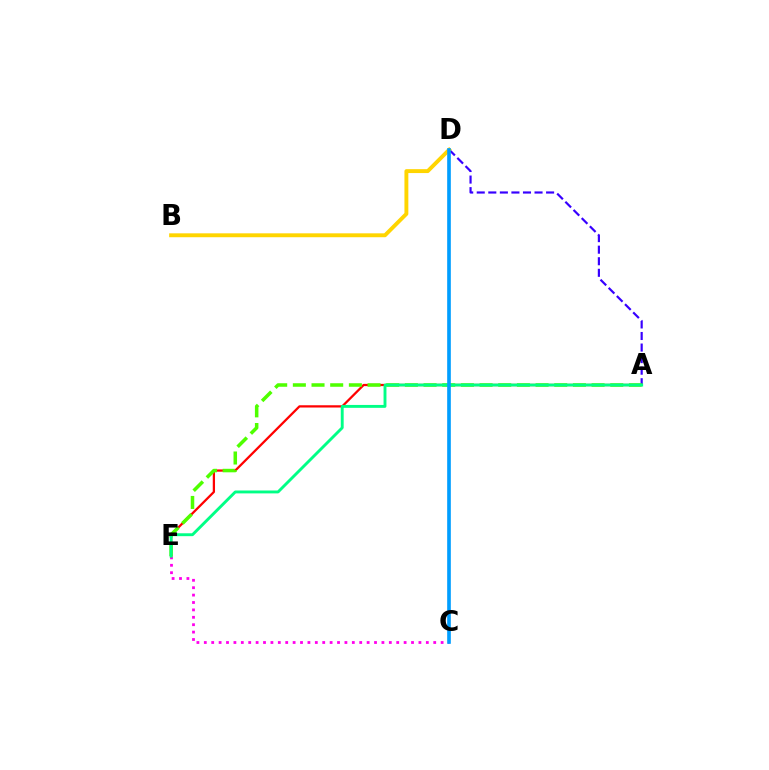{('A', 'D'): [{'color': '#3700ff', 'line_style': 'dashed', 'thickness': 1.57}], ('C', 'E'): [{'color': '#ff00ed', 'line_style': 'dotted', 'thickness': 2.01}], ('B', 'D'): [{'color': '#ffd500', 'line_style': 'solid', 'thickness': 2.81}], ('A', 'E'): [{'color': '#ff0000', 'line_style': 'solid', 'thickness': 1.63}, {'color': '#4fff00', 'line_style': 'dashed', 'thickness': 2.54}, {'color': '#00ff86', 'line_style': 'solid', 'thickness': 2.08}], ('C', 'D'): [{'color': '#009eff', 'line_style': 'solid', 'thickness': 2.62}]}